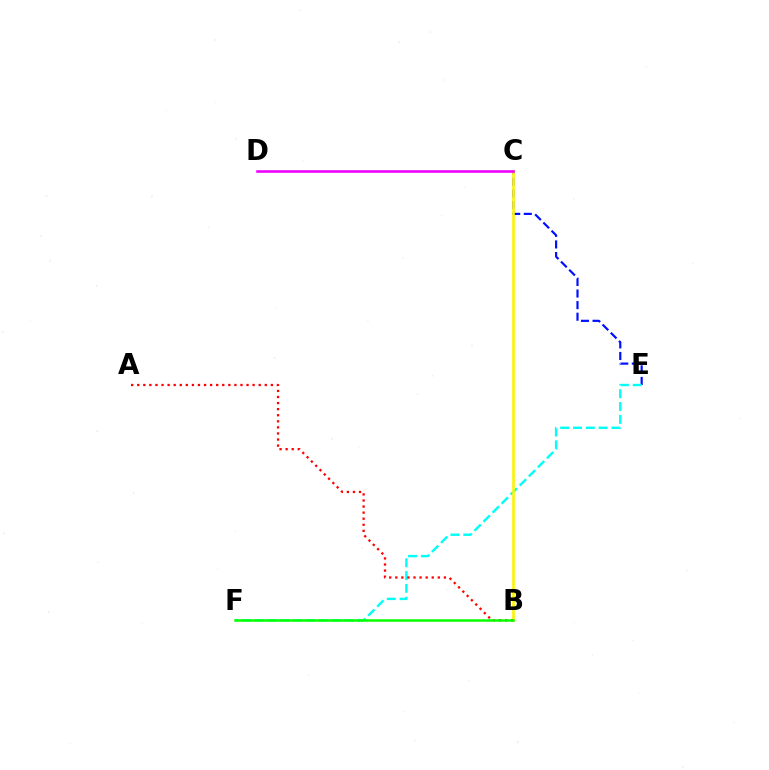{('C', 'E'): [{'color': '#0010ff', 'line_style': 'dashed', 'thickness': 1.57}], ('E', 'F'): [{'color': '#00fff6', 'line_style': 'dashed', 'thickness': 1.74}], ('B', 'C'): [{'color': '#fcf500', 'line_style': 'solid', 'thickness': 1.87}], ('A', 'B'): [{'color': '#ff0000', 'line_style': 'dotted', 'thickness': 1.65}], ('C', 'D'): [{'color': '#ee00ff', 'line_style': 'solid', 'thickness': 1.84}], ('B', 'F'): [{'color': '#08ff00', 'line_style': 'solid', 'thickness': 1.8}]}